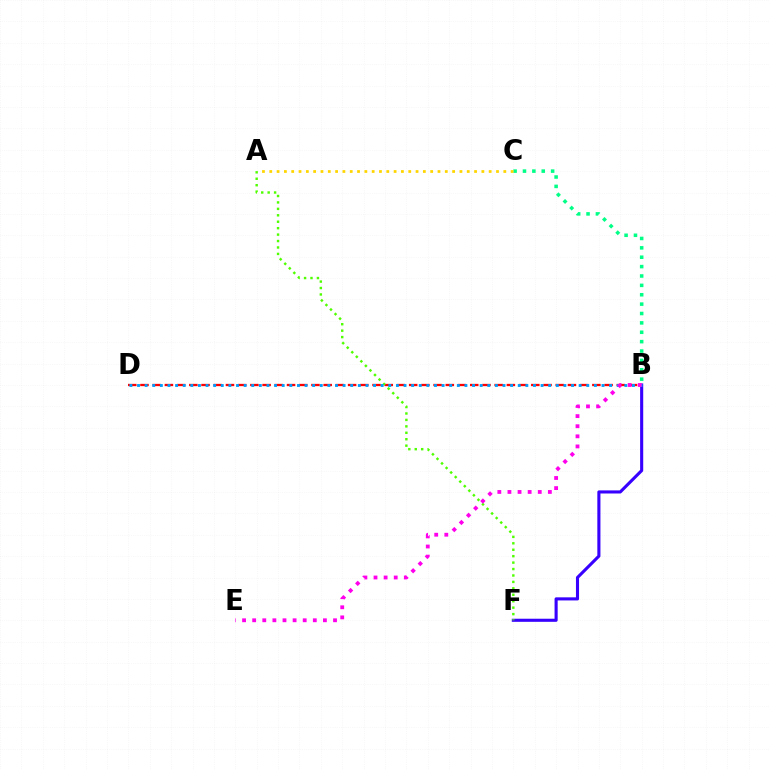{('B', 'F'): [{'color': '#3700ff', 'line_style': 'solid', 'thickness': 2.23}], ('B', 'D'): [{'color': '#ff0000', 'line_style': 'dashed', 'thickness': 1.66}, {'color': '#009eff', 'line_style': 'dotted', 'thickness': 2.07}], ('A', 'F'): [{'color': '#4fff00', 'line_style': 'dotted', 'thickness': 1.75}], ('B', 'C'): [{'color': '#00ff86', 'line_style': 'dotted', 'thickness': 2.55}], ('A', 'C'): [{'color': '#ffd500', 'line_style': 'dotted', 'thickness': 1.99}], ('B', 'E'): [{'color': '#ff00ed', 'line_style': 'dotted', 'thickness': 2.75}]}